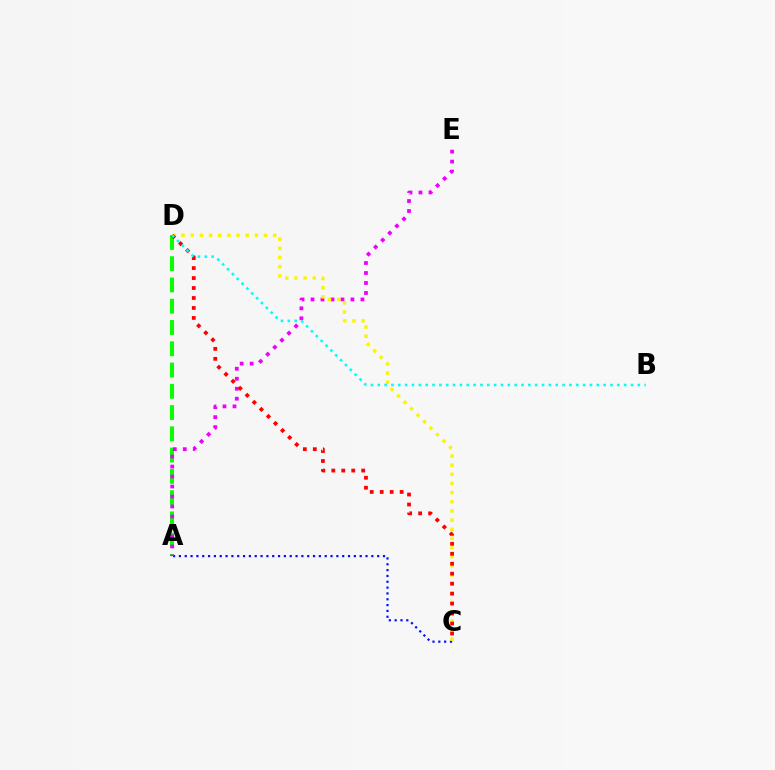{('A', 'D'): [{'color': '#08ff00', 'line_style': 'dashed', 'thickness': 2.89}], ('A', 'C'): [{'color': '#0010ff', 'line_style': 'dotted', 'thickness': 1.58}], ('A', 'E'): [{'color': '#ee00ff', 'line_style': 'dotted', 'thickness': 2.71}], ('C', 'D'): [{'color': '#fcf500', 'line_style': 'dotted', 'thickness': 2.49}, {'color': '#ff0000', 'line_style': 'dotted', 'thickness': 2.71}], ('B', 'D'): [{'color': '#00fff6', 'line_style': 'dotted', 'thickness': 1.86}]}